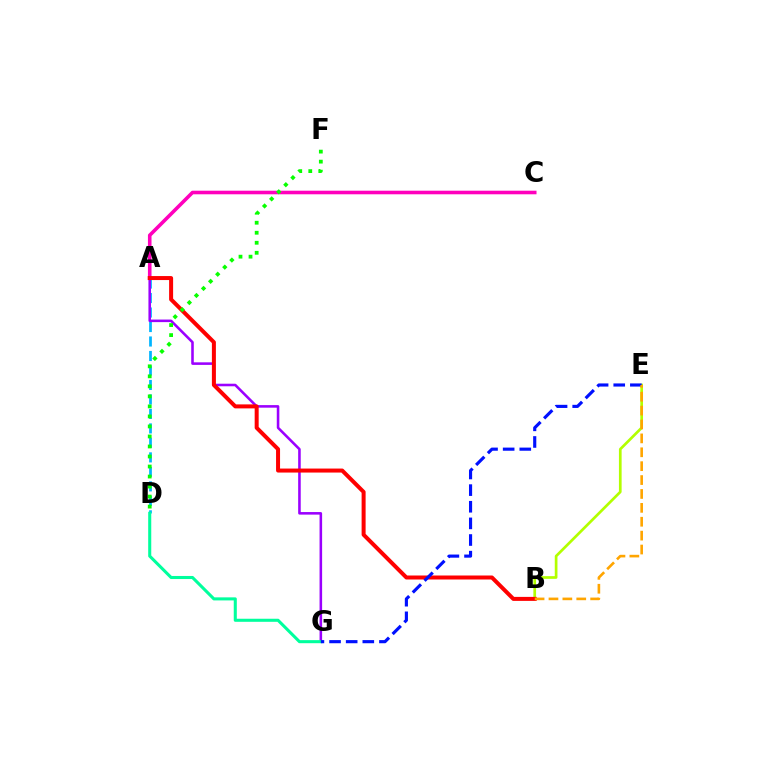{('B', 'E'): [{'color': '#b3ff00', 'line_style': 'solid', 'thickness': 1.94}, {'color': '#ffa500', 'line_style': 'dashed', 'thickness': 1.89}], ('A', 'D'): [{'color': '#00b5ff', 'line_style': 'dashed', 'thickness': 1.97}], ('A', 'C'): [{'color': '#ff00bd', 'line_style': 'solid', 'thickness': 2.58}], ('A', 'G'): [{'color': '#9b00ff', 'line_style': 'solid', 'thickness': 1.85}], ('D', 'G'): [{'color': '#00ff9d', 'line_style': 'solid', 'thickness': 2.2}], ('A', 'B'): [{'color': '#ff0000', 'line_style': 'solid', 'thickness': 2.88}], ('E', 'G'): [{'color': '#0010ff', 'line_style': 'dashed', 'thickness': 2.26}], ('D', 'F'): [{'color': '#08ff00', 'line_style': 'dotted', 'thickness': 2.72}]}